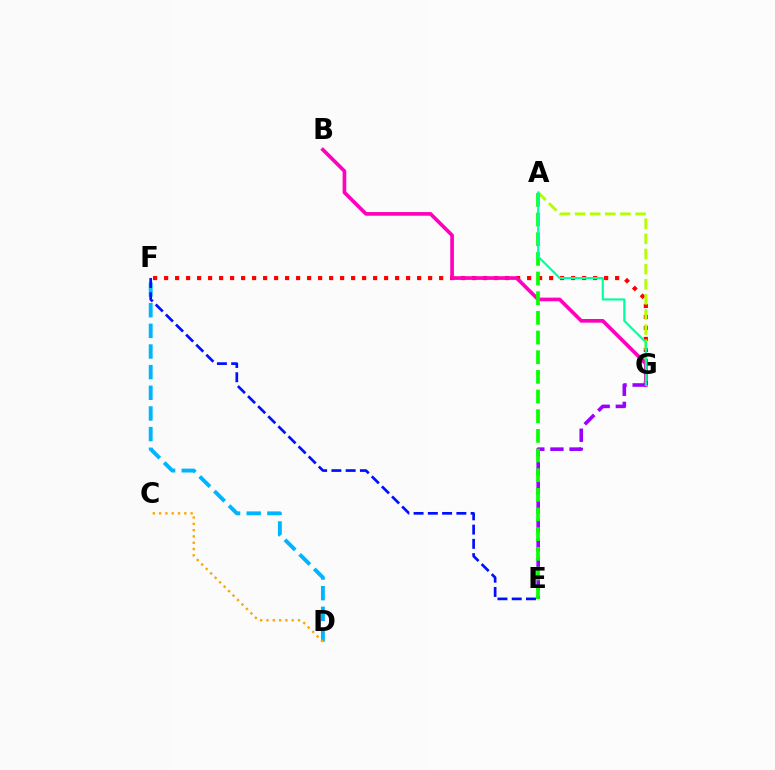{('F', 'G'): [{'color': '#ff0000', 'line_style': 'dotted', 'thickness': 2.99}], ('D', 'F'): [{'color': '#00b5ff', 'line_style': 'dashed', 'thickness': 2.81}], ('A', 'G'): [{'color': '#b3ff00', 'line_style': 'dashed', 'thickness': 2.06}, {'color': '#00ff9d', 'line_style': 'solid', 'thickness': 1.53}], ('B', 'G'): [{'color': '#ff00bd', 'line_style': 'solid', 'thickness': 2.63}], ('E', 'G'): [{'color': '#9b00ff', 'line_style': 'dashed', 'thickness': 2.6}], ('E', 'F'): [{'color': '#0010ff', 'line_style': 'dashed', 'thickness': 1.94}], ('A', 'E'): [{'color': '#08ff00', 'line_style': 'dashed', 'thickness': 2.67}], ('C', 'D'): [{'color': '#ffa500', 'line_style': 'dotted', 'thickness': 1.71}]}